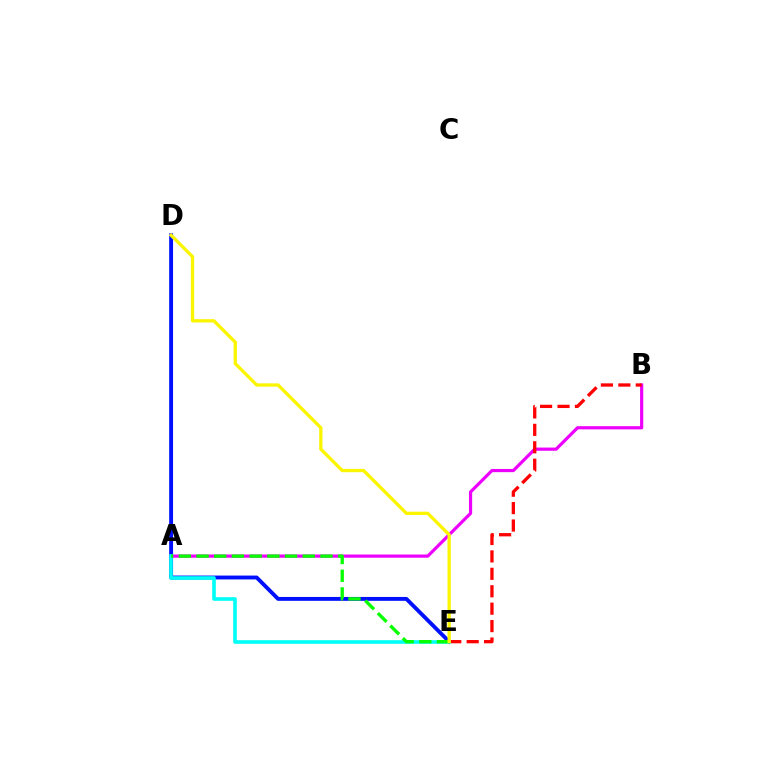{('A', 'B'): [{'color': '#ee00ff', 'line_style': 'solid', 'thickness': 2.3}], ('D', 'E'): [{'color': '#0010ff', 'line_style': 'solid', 'thickness': 2.79}, {'color': '#fcf500', 'line_style': 'solid', 'thickness': 2.37}], ('B', 'E'): [{'color': '#ff0000', 'line_style': 'dashed', 'thickness': 2.37}], ('A', 'E'): [{'color': '#00fff6', 'line_style': 'solid', 'thickness': 2.6}, {'color': '#08ff00', 'line_style': 'dashed', 'thickness': 2.41}]}